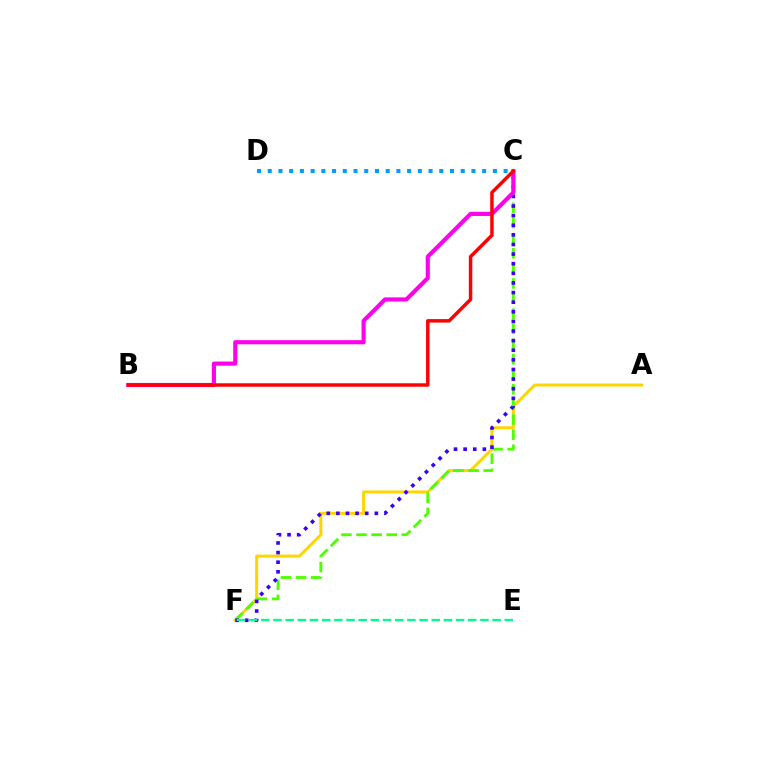{('A', 'F'): [{'color': '#ffd500', 'line_style': 'solid', 'thickness': 2.16}], ('C', 'F'): [{'color': '#4fff00', 'line_style': 'dashed', 'thickness': 2.05}, {'color': '#3700ff', 'line_style': 'dotted', 'thickness': 2.61}], ('E', 'F'): [{'color': '#00ff86', 'line_style': 'dashed', 'thickness': 1.65}], ('B', 'C'): [{'color': '#ff00ed', 'line_style': 'solid', 'thickness': 2.97}, {'color': '#ff0000', 'line_style': 'solid', 'thickness': 2.49}], ('C', 'D'): [{'color': '#009eff', 'line_style': 'dotted', 'thickness': 2.91}]}